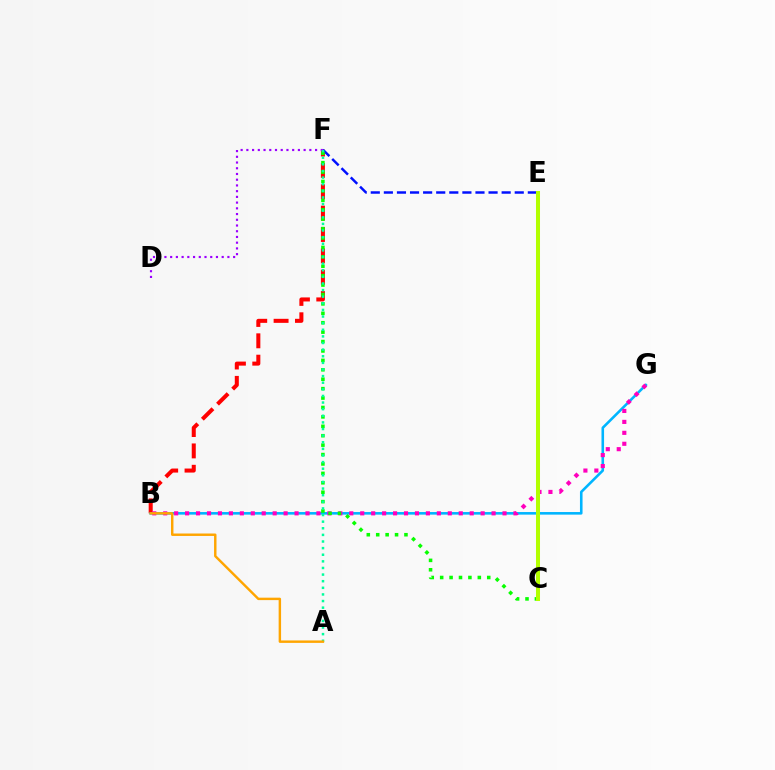{('B', 'F'): [{'color': '#ff0000', 'line_style': 'dashed', 'thickness': 2.9}], ('B', 'G'): [{'color': '#00b5ff', 'line_style': 'solid', 'thickness': 1.86}, {'color': '#ff00bd', 'line_style': 'dotted', 'thickness': 2.97}], ('D', 'F'): [{'color': '#9b00ff', 'line_style': 'dotted', 'thickness': 1.56}], ('E', 'F'): [{'color': '#0010ff', 'line_style': 'dashed', 'thickness': 1.78}], ('C', 'F'): [{'color': '#08ff00', 'line_style': 'dotted', 'thickness': 2.56}], ('A', 'F'): [{'color': '#00ff9d', 'line_style': 'dotted', 'thickness': 1.8}], ('A', 'B'): [{'color': '#ffa500', 'line_style': 'solid', 'thickness': 1.75}], ('C', 'E'): [{'color': '#b3ff00', 'line_style': 'solid', 'thickness': 2.89}]}